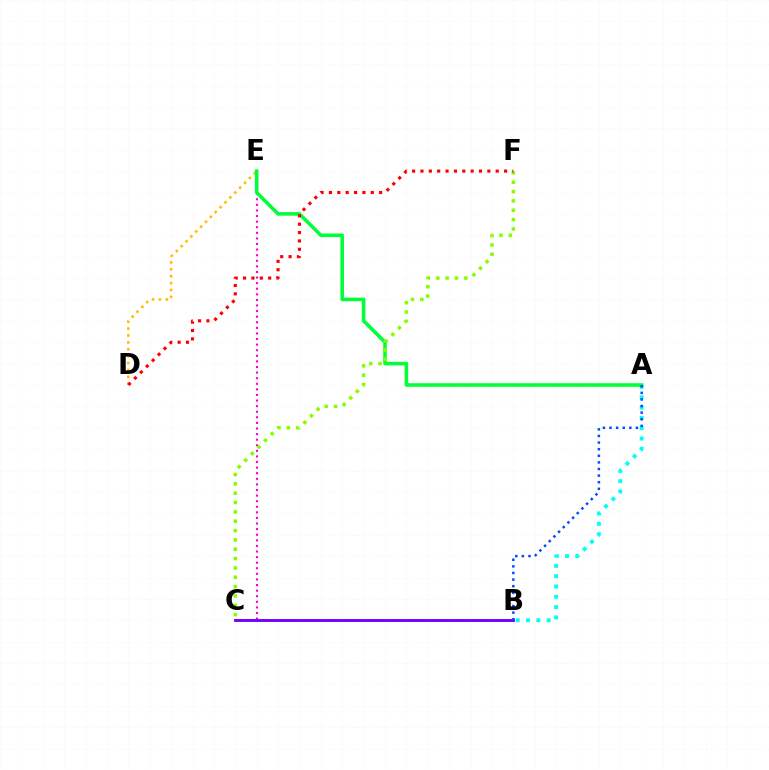{('C', 'E'): [{'color': '#ff00cf', 'line_style': 'dotted', 'thickness': 1.52}], ('A', 'B'): [{'color': '#00fff6', 'line_style': 'dotted', 'thickness': 2.8}, {'color': '#004bff', 'line_style': 'dotted', 'thickness': 1.8}], ('B', 'C'): [{'color': '#7200ff', 'line_style': 'solid', 'thickness': 2.07}], ('D', 'E'): [{'color': '#ffbd00', 'line_style': 'dotted', 'thickness': 1.87}], ('A', 'E'): [{'color': '#00ff39', 'line_style': 'solid', 'thickness': 2.56}], ('C', 'F'): [{'color': '#84ff00', 'line_style': 'dotted', 'thickness': 2.54}], ('D', 'F'): [{'color': '#ff0000', 'line_style': 'dotted', 'thickness': 2.27}]}